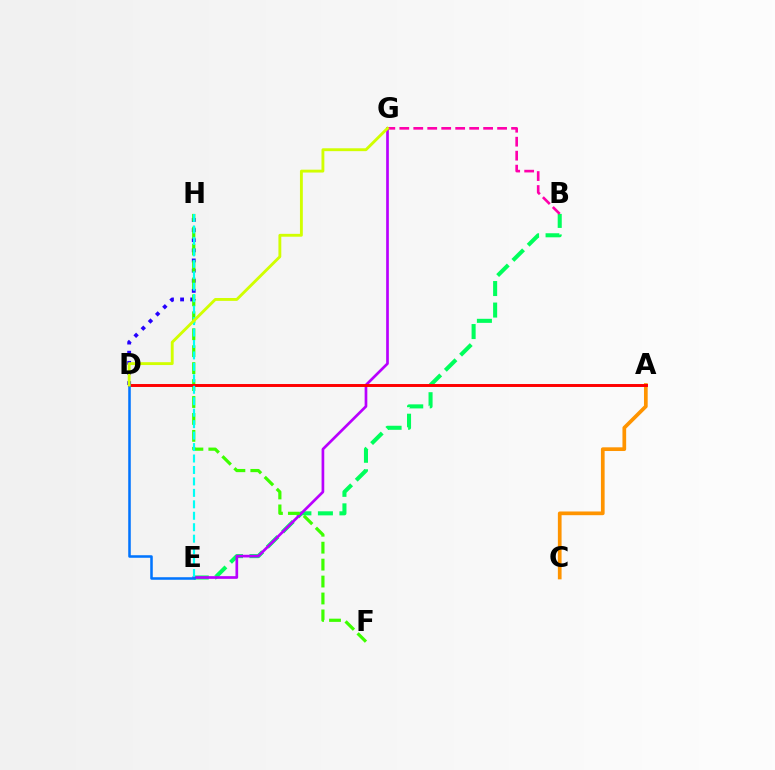{('B', 'E'): [{'color': '#00ff5c', 'line_style': 'dashed', 'thickness': 2.92}], ('D', 'H'): [{'color': '#2500ff', 'line_style': 'dotted', 'thickness': 2.75}], ('A', 'C'): [{'color': '#ff9400', 'line_style': 'solid', 'thickness': 2.67}], ('E', 'G'): [{'color': '#b900ff', 'line_style': 'solid', 'thickness': 1.93}], ('F', 'H'): [{'color': '#3dff00', 'line_style': 'dashed', 'thickness': 2.3}], ('A', 'D'): [{'color': '#ff0000', 'line_style': 'solid', 'thickness': 2.12}], ('E', 'H'): [{'color': '#00fff6', 'line_style': 'dashed', 'thickness': 1.56}], ('D', 'E'): [{'color': '#0074ff', 'line_style': 'solid', 'thickness': 1.83}], ('B', 'G'): [{'color': '#ff00ac', 'line_style': 'dashed', 'thickness': 1.9}], ('D', 'G'): [{'color': '#d1ff00', 'line_style': 'solid', 'thickness': 2.06}]}